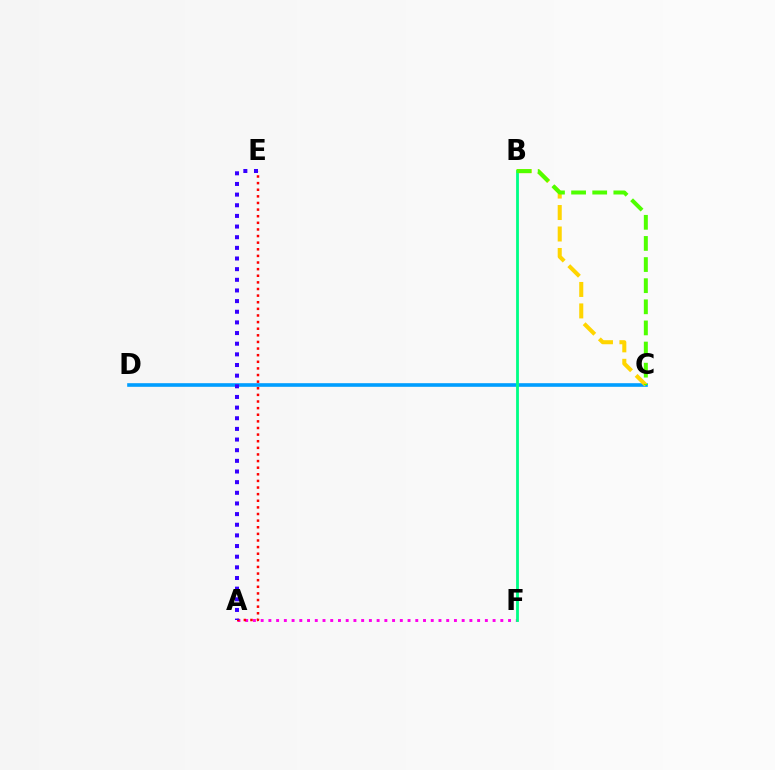{('A', 'F'): [{'color': '#ff00ed', 'line_style': 'dotted', 'thickness': 2.1}], ('C', 'D'): [{'color': '#009eff', 'line_style': 'solid', 'thickness': 2.6}], ('B', 'C'): [{'color': '#ffd500', 'line_style': 'dashed', 'thickness': 2.92}, {'color': '#4fff00', 'line_style': 'dashed', 'thickness': 2.87}], ('B', 'F'): [{'color': '#00ff86', 'line_style': 'solid', 'thickness': 2.02}], ('A', 'E'): [{'color': '#ff0000', 'line_style': 'dotted', 'thickness': 1.8}, {'color': '#3700ff', 'line_style': 'dotted', 'thickness': 2.89}]}